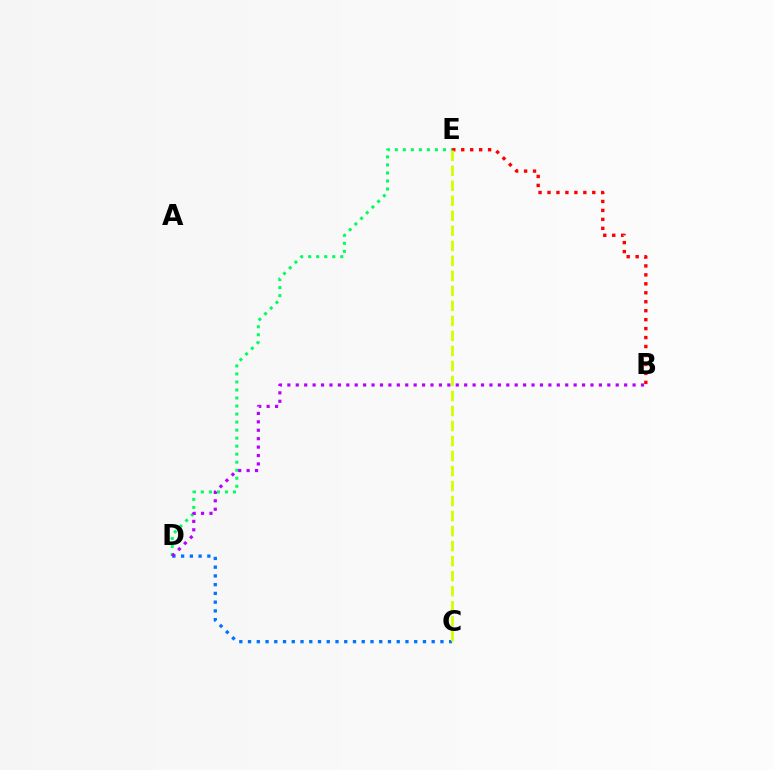{('B', 'E'): [{'color': '#ff0000', 'line_style': 'dotted', 'thickness': 2.43}], ('D', 'E'): [{'color': '#00ff5c', 'line_style': 'dotted', 'thickness': 2.18}], ('C', 'D'): [{'color': '#0074ff', 'line_style': 'dotted', 'thickness': 2.38}], ('B', 'D'): [{'color': '#b900ff', 'line_style': 'dotted', 'thickness': 2.29}], ('C', 'E'): [{'color': '#d1ff00', 'line_style': 'dashed', 'thickness': 2.04}]}